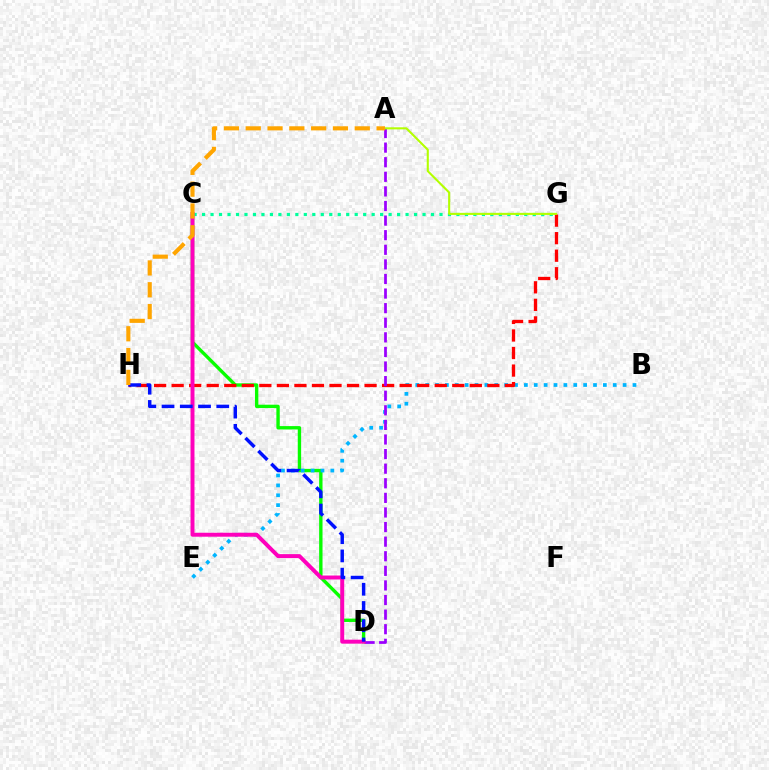{('C', 'D'): [{'color': '#08ff00', 'line_style': 'solid', 'thickness': 2.43}, {'color': '#ff00bd', 'line_style': 'solid', 'thickness': 2.85}], ('B', 'E'): [{'color': '#00b5ff', 'line_style': 'dotted', 'thickness': 2.68}], ('C', 'G'): [{'color': '#00ff9d', 'line_style': 'dotted', 'thickness': 2.3}], ('G', 'H'): [{'color': '#ff0000', 'line_style': 'dashed', 'thickness': 2.38}], ('A', 'D'): [{'color': '#9b00ff', 'line_style': 'dashed', 'thickness': 1.98}], ('A', 'G'): [{'color': '#b3ff00', 'line_style': 'solid', 'thickness': 1.51}], ('D', 'H'): [{'color': '#0010ff', 'line_style': 'dashed', 'thickness': 2.48}], ('A', 'H'): [{'color': '#ffa500', 'line_style': 'dashed', 'thickness': 2.96}]}